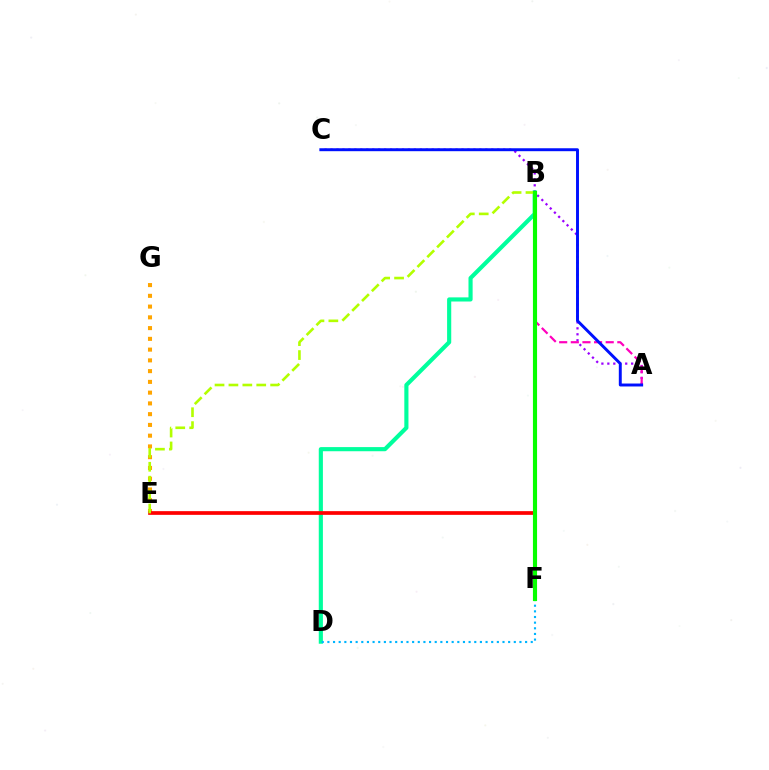{('A', 'C'): [{'color': '#9b00ff', 'line_style': 'dotted', 'thickness': 1.62}, {'color': '#0010ff', 'line_style': 'solid', 'thickness': 2.11}], ('E', 'G'): [{'color': '#ffa500', 'line_style': 'dotted', 'thickness': 2.92}], ('B', 'D'): [{'color': '#00ff9d', 'line_style': 'solid', 'thickness': 2.98}], ('A', 'B'): [{'color': '#ff00bd', 'line_style': 'dashed', 'thickness': 1.58}], ('E', 'F'): [{'color': '#ff0000', 'line_style': 'solid', 'thickness': 2.66}], ('B', 'E'): [{'color': '#b3ff00', 'line_style': 'dashed', 'thickness': 1.89}], ('D', 'F'): [{'color': '#00b5ff', 'line_style': 'dotted', 'thickness': 1.53}], ('B', 'F'): [{'color': '#08ff00', 'line_style': 'solid', 'thickness': 2.97}]}